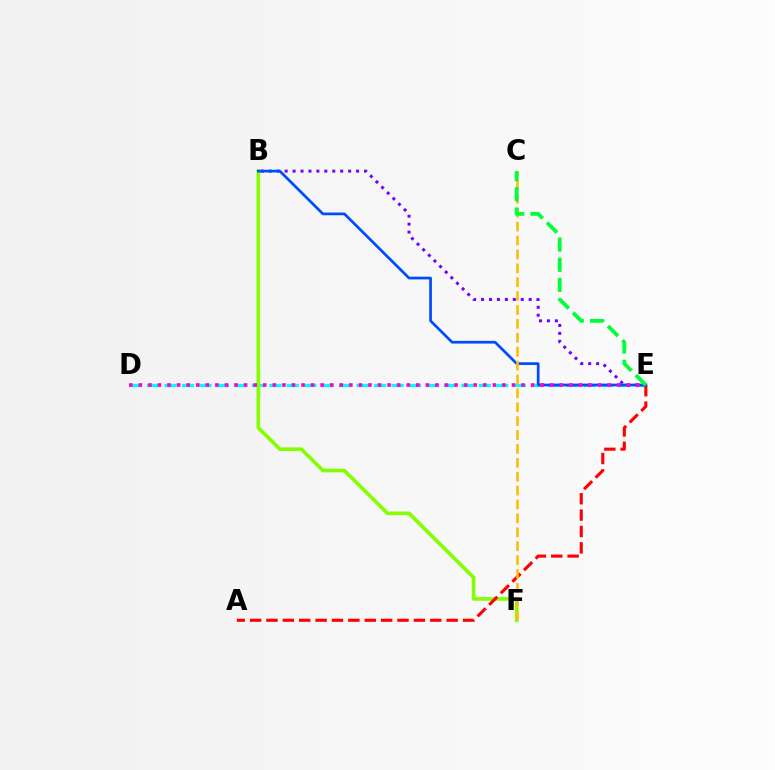{('D', 'E'): [{'color': '#00fff6', 'line_style': 'dashed', 'thickness': 2.37}, {'color': '#ff00cf', 'line_style': 'dotted', 'thickness': 2.6}], ('B', 'E'): [{'color': '#7200ff', 'line_style': 'dotted', 'thickness': 2.16}, {'color': '#004bff', 'line_style': 'solid', 'thickness': 1.95}], ('B', 'F'): [{'color': '#84ff00', 'line_style': 'solid', 'thickness': 2.61}], ('A', 'E'): [{'color': '#ff0000', 'line_style': 'dashed', 'thickness': 2.23}], ('C', 'F'): [{'color': '#ffbd00', 'line_style': 'dashed', 'thickness': 1.89}], ('C', 'E'): [{'color': '#00ff39', 'line_style': 'dashed', 'thickness': 2.74}]}